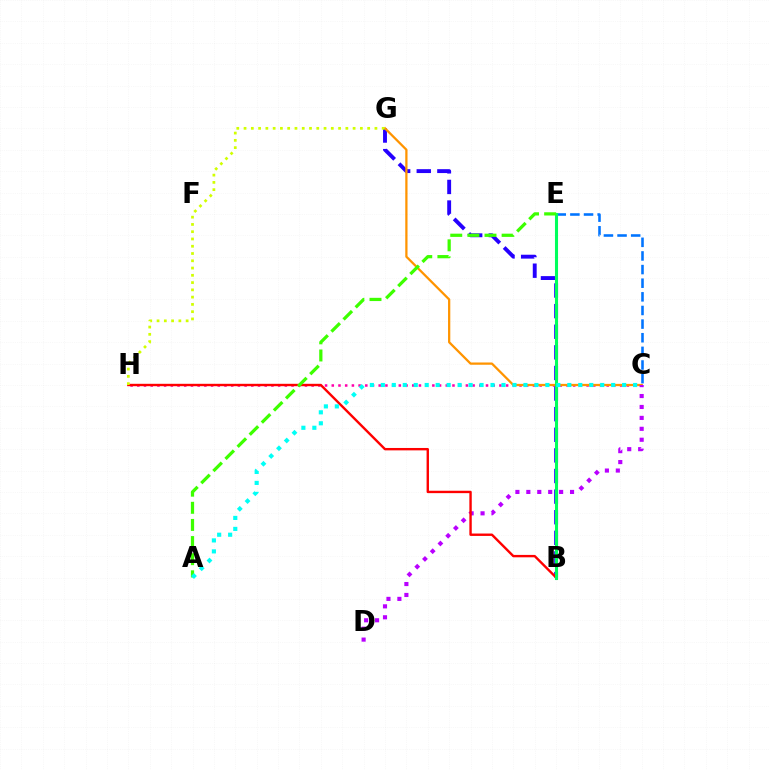{('C', 'H'): [{'color': '#ff00ac', 'line_style': 'dotted', 'thickness': 1.82}], ('B', 'G'): [{'color': '#2500ff', 'line_style': 'dashed', 'thickness': 2.8}], ('C', 'G'): [{'color': '#ff9400', 'line_style': 'solid', 'thickness': 1.63}], ('C', 'D'): [{'color': '#b900ff', 'line_style': 'dotted', 'thickness': 2.97}], ('C', 'E'): [{'color': '#0074ff', 'line_style': 'dashed', 'thickness': 1.85}], ('B', 'H'): [{'color': '#ff0000', 'line_style': 'solid', 'thickness': 1.72}], ('B', 'E'): [{'color': '#00ff5c', 'line_style': 'solid', 'thickness': 2.21}], ('A', 'E'): [{'color': '#3dff00', 'line_style': 'dashed', 'thickness': 2.33}], ('G', 'H'): [{'color': '#d1ff00', 'line_style': 'dotted', 'thickness': 1.98}], ('A', 'C'): [{'color': '#00fff6', 'line_style': 'dotted', 'thickness': 2.98}]}